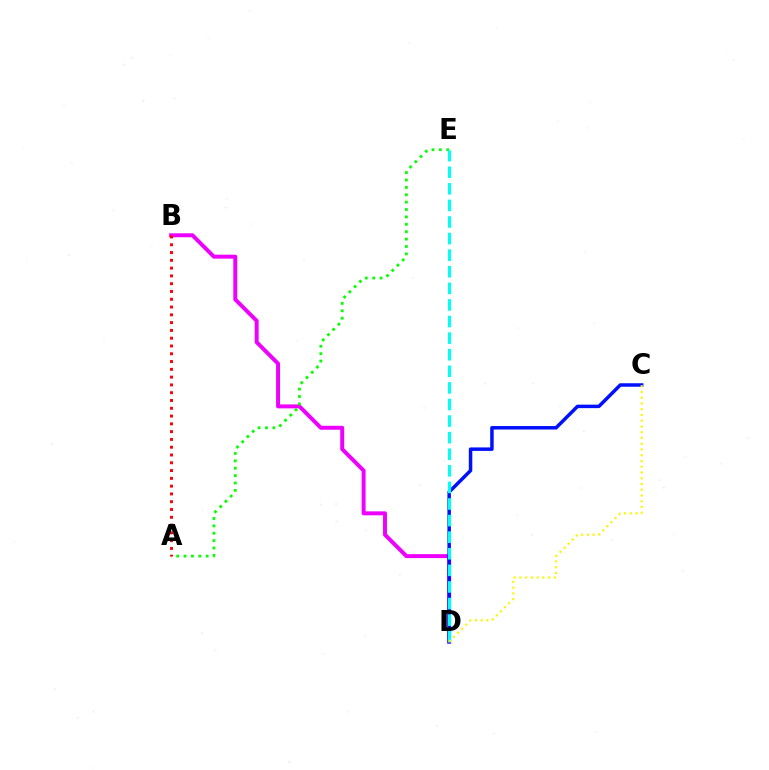{('B', 'D'): [{'color': '#ee00ff', 'line_style': 'solid', 'thickness': 2.85}], ('A', 'E'): [{'color': '#08ff00', 'line_style': 'dotted', 'thickness': 2.01}], ('C', 'D'): [{'color': '#0010ff', 'line_style': 'solid', 'thickness': 2.51}, {'color': '#fcf500', 'line_style': 'dotted', 'thickness': 1.56}], ('D', 'E'): [{'color': '#00fff6', 'line_style': 'dashed', 'thickness': 2.25}], ('A', 'B'): [{'color': '#ff0000', 'line_style': 'dotted', 'thickness': 2.12}]}